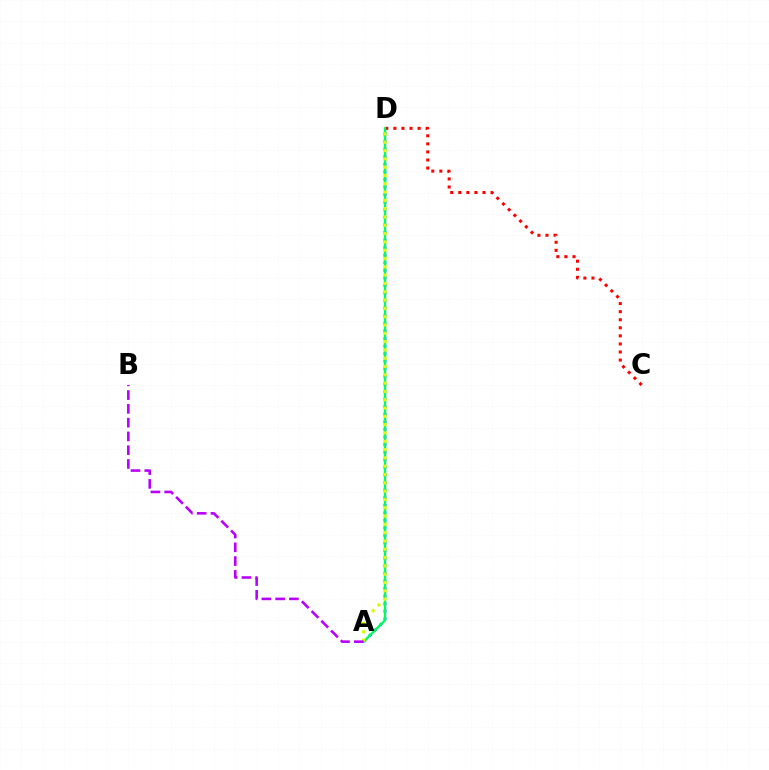{('C', 'D'): [{'color': '#ff0000', 'line_style': 'dotted', 'thickness': 2.19}], ('A', 'D'): [{'color': '#0074ff', 'line_style': 'dotted', 'thickness': 2.06}, {'color': '#00ff5c', 'line_style': 'solid', 'thickness': 1.7}, {'color': '#d1ff00', 'line_style': 'dotted', 'thickness': 2.26}], ('A', 'B'): [{'color': '#b900ff', 'line_style': 'dashed', 'thickness': 1.87}]}